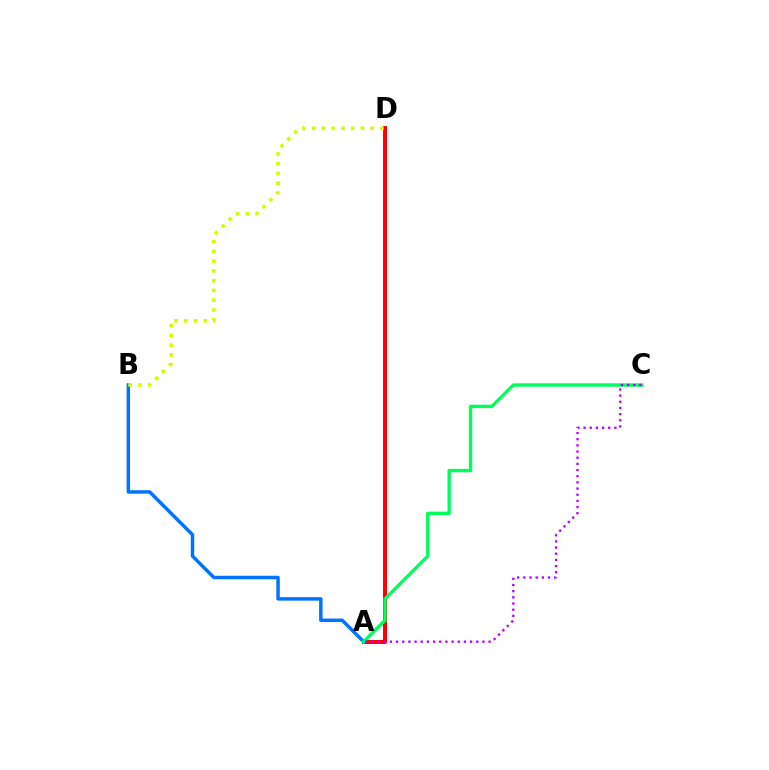{('A', 'D'): [{'color': '#ff0000', 'line_style': 'solid', 'thickness': 2.86}], ('A', 'B'): [{'color': '#0074ff', 'line_style': 'solid', 'thickness': 2.49}], ('A', 'C'): [{'color': '#00ff5c', 'line_style': 'solid', 'thickness': 2.42}, {'color': '#b900ff', 'line_style': 'dotted', 'thickness': 1.68}], ('B', 'D'): [{'color': '#d1ff00', 'line_style': 'dotted', 'thickness': 2.65}]}